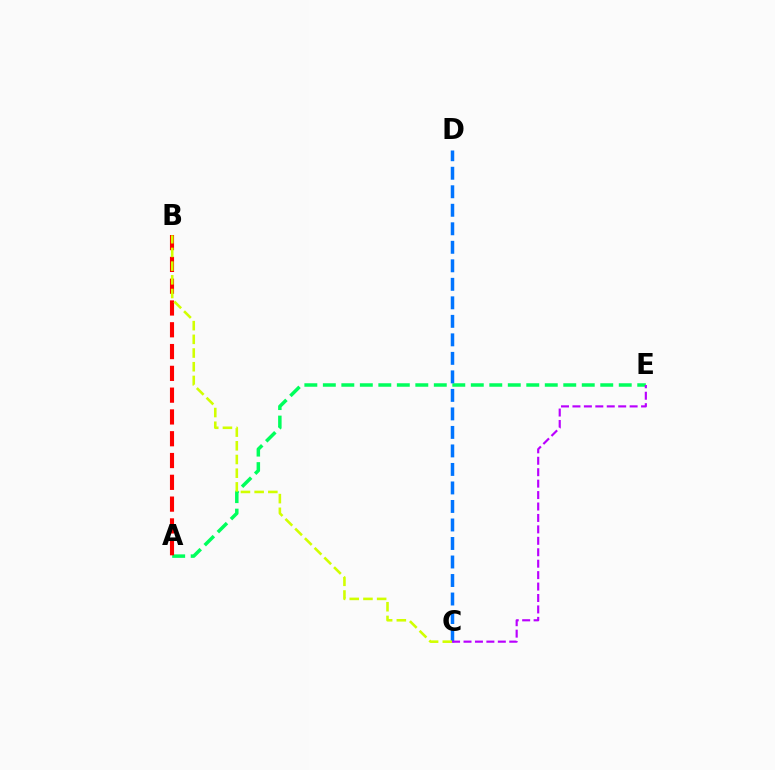{('A', 'E'): [{'color': '#00ff5c', 'line_style': 'dashed', 'thickness': 2.51}], ('A', 'B'): [{'color': '#ff0000', 'line_style': 'dashed', 'thickness': 2.96}], ('C', 'D'): [{'color': '#0074ff', 'line_style': 'dashed', 'thickness': 2.51}], ('B', 'C'): [{'color': '#d1ff00', 'line_style': 'dashed', 'thickness': 1.86}], ('C', 'E'): [{'color': '#b900ff', 'line_style': 'dashed', 'thickness': 1.55}]}